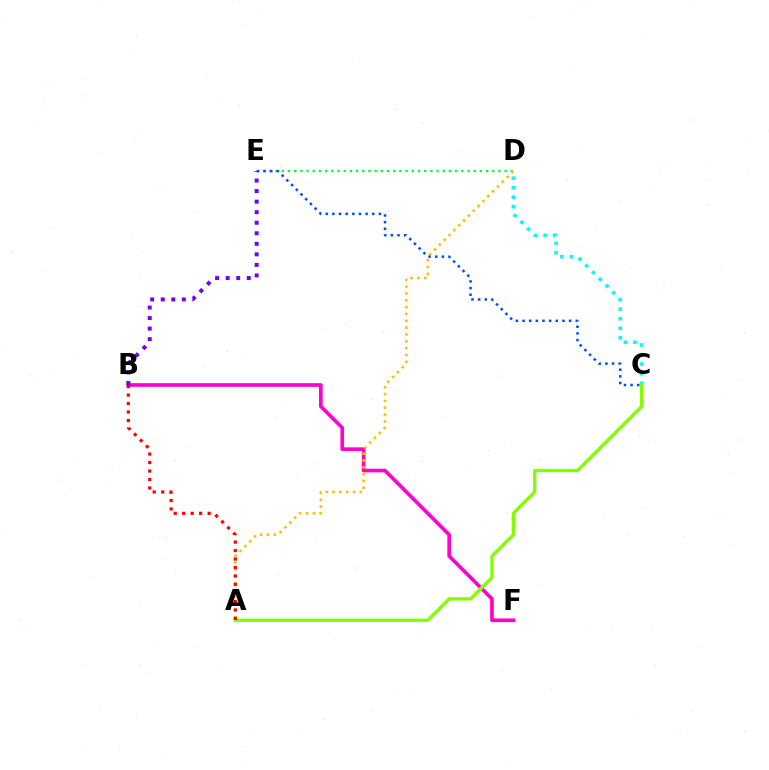{('D', 'E'): [{'color': '#00ff39', 'line_style': 'dotted', 'thickness': 1.68}], ('B', 'F'): [{'color': '#ff00cf', 'line_style': 'solid', 'thickness': 2.63}], ('C', 'D'): [{'color': '#00fff6', 'line_style': 'dotted', 'thickness': 2.59}], ('A', 'D'): [{'color': '#ffbd00', 'line_style': 'dotted', 'thickness': 1.86}], ('A', 'C'): [{'color': '#84ff00', 'line_style': 'solid', 'thickness': 2.4}], ('C', 'E'): [{'color': '#004bff', 'line_style': 'dotted', 'thickness': 1.81}], ('A', 'B'): [{'color': '#ff0000', 'line_style': 'dotted', 'thickness': 2.3}], ('B', 'E'): [{'color': '#7200ff', 'line_style': 'dotted', 'thickness': 2.86}]}